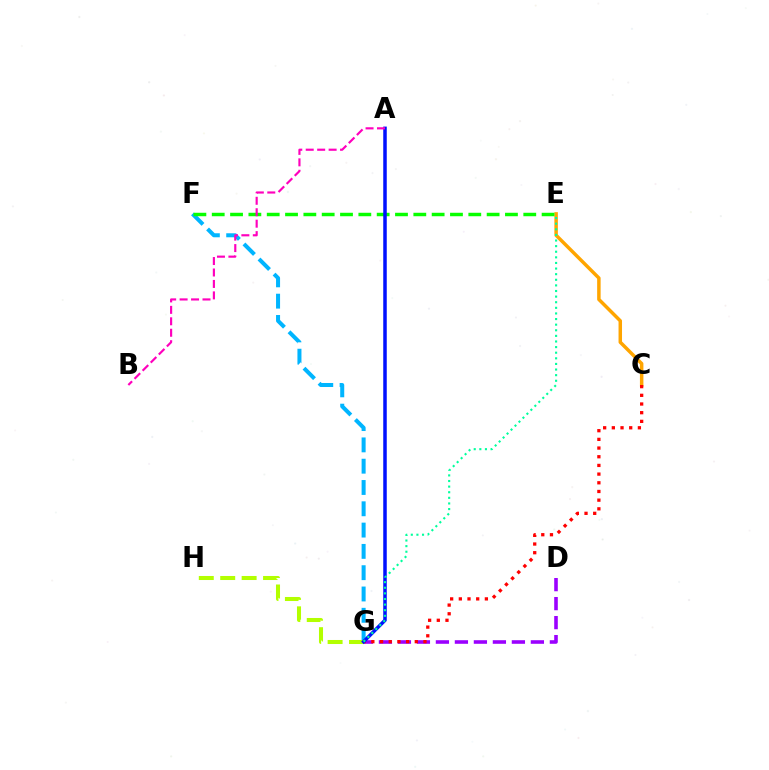{('F', 'G'): [{'color': '#00b5ff', 'line_style': 'dashed', 'thickness': 2.89}], ('C', 'E'): [{'color': '#ffa500', 'line_style': 'solid', 'thickness': 2.51}], ('E', 'F'): [{'color': '#08ff00', 'line_style': 'dashed', 'thickness': 2.49}], ('D', 'G'): [{'color': '#9b00ff', 'line_style': 'dashed', 'thickness': 2.58}], ('C', 'G'): [{'color': '#ff0000', 'line_style': 'dotted', 'thickness': 2.36}], ('G', 'H'): [{'color': '#b3ff00', 'line_style': 'dashed', 'thickness': 2.91}], ('A', 'G'): [{'color': '#0010ff', 'line_style': 'solid', 'thickness': 2.52}], ('A', 'B'): [{'color': '#ff00bd', 'line_style': 'dashed', 'thickness': 1.56}], ('E', 'G'): [{'color': '#00ff9d', 'line_style': 'dotted', 'thickness': 1.52}]}